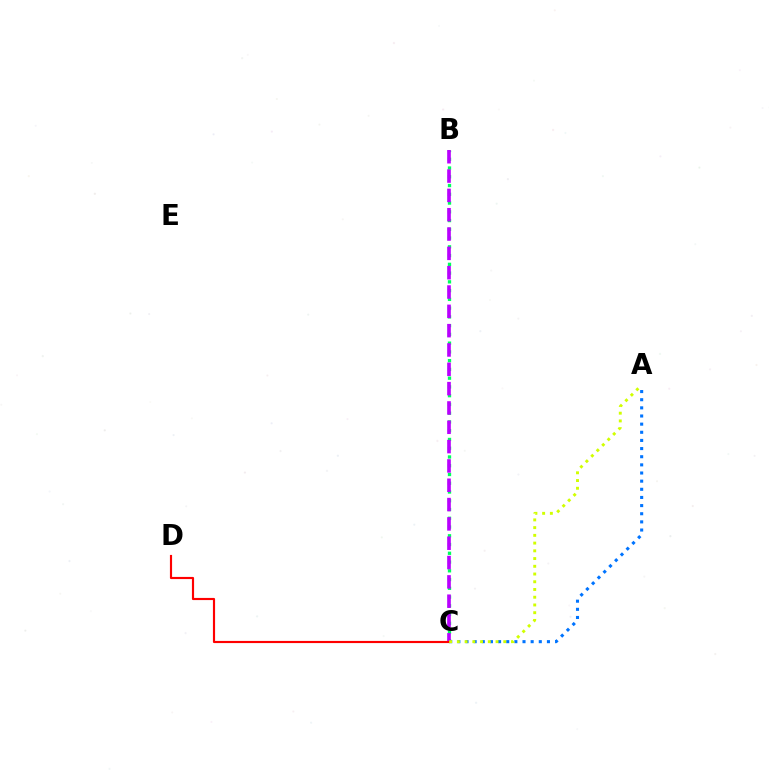{('A', 'C'): [{'color': '#0074ff', 'line_style': 'dotted', 'thickness': 2.21}, {'color': '#d1ff00', 'line_style': 'dotted', 'thickness': 2.1}], ('B', 'C'): [{'color': '#00ff5c', 'line_style': 'dotted', 'thickness': 2.38}, {'color': '#b900ff', 'line_style': 'dashed', 'thickness': 2.63}], ('C', 'D'): [{'color': '#ff0000', 'line_style': 'solid', 'thickness': 1.55}]}